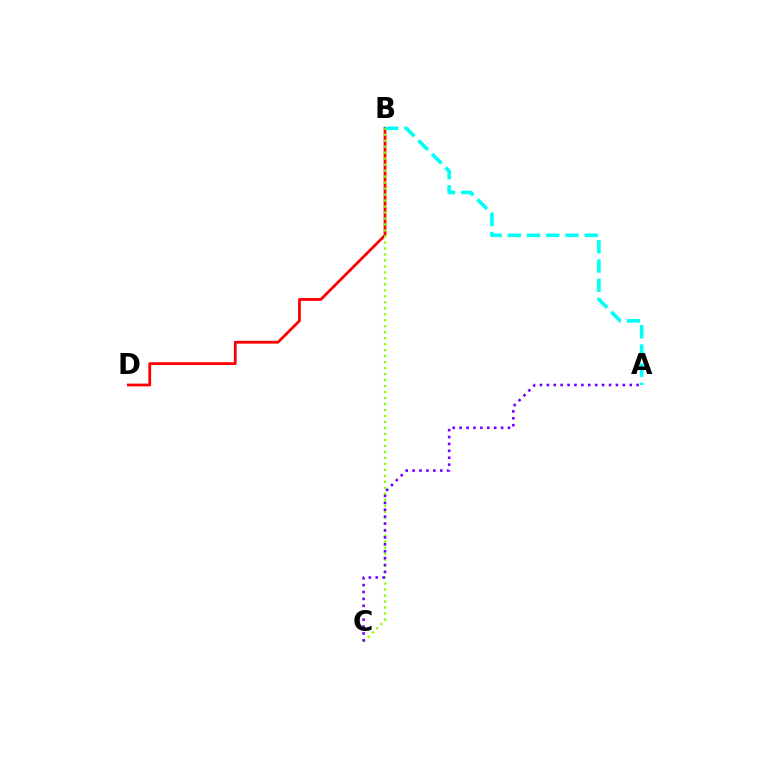{('B', 'D'): [{'color': '#ff0000', 'line_style': 'solid', 'thickness': 1.99}], ('A', 'B'): [{'color': '#00fff6', 'line_style': 'dashed', 'thickness': 2.61}], ('B', 'C'): [{'color': '#84ff00', 'line_style': 'dotted', 'thickness': 1.63}], ('A', 'C'): [{'color': '#7200ff', 'line_style': 'dotted', 'thickness': 1.88}]}